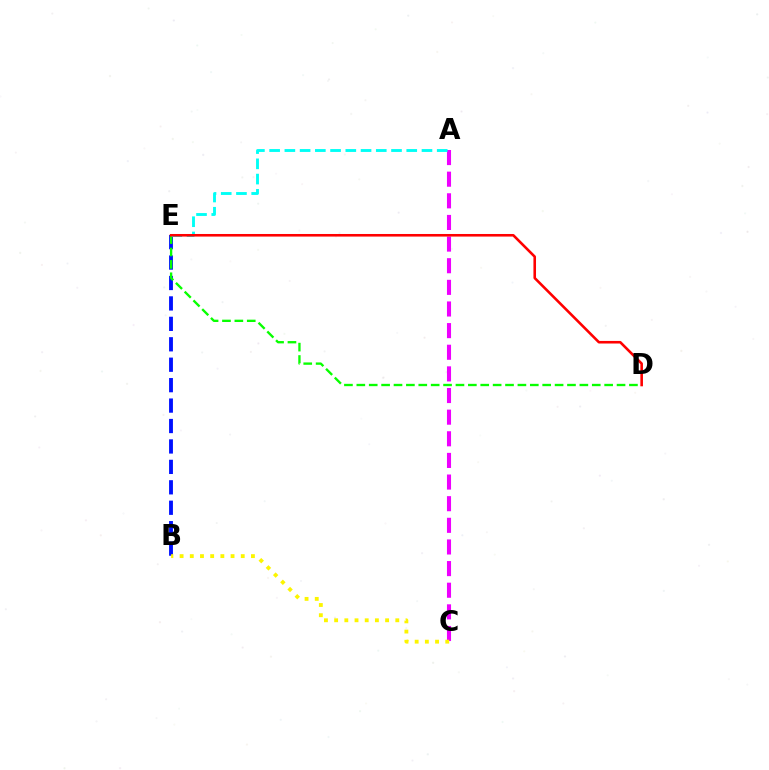{('B', 'E'): [{'color': '#0010ff', 'line_style': 'dashed', 'thickness': 2.78}], ('A', 'C'): [{'color': '#ee00ff', 'line_style': 'dashed', 'thickness': 2.94}], ('B', 'C'): [{'color': '#fcf500', 'line_style': 'dotted', 'thickness': 2.77}], ('D', 'E'): [{'color': '#08ff00', 'line_style': 'dashed', 'thickness': 1.68}, {'color': '#ff0000', 'line_style': 'solid', 'thickness': 1.86}], ('A', 'E'): [{'color': '#00fff6', 'line_style': 'dashed', 'thickness': 2.07}]}